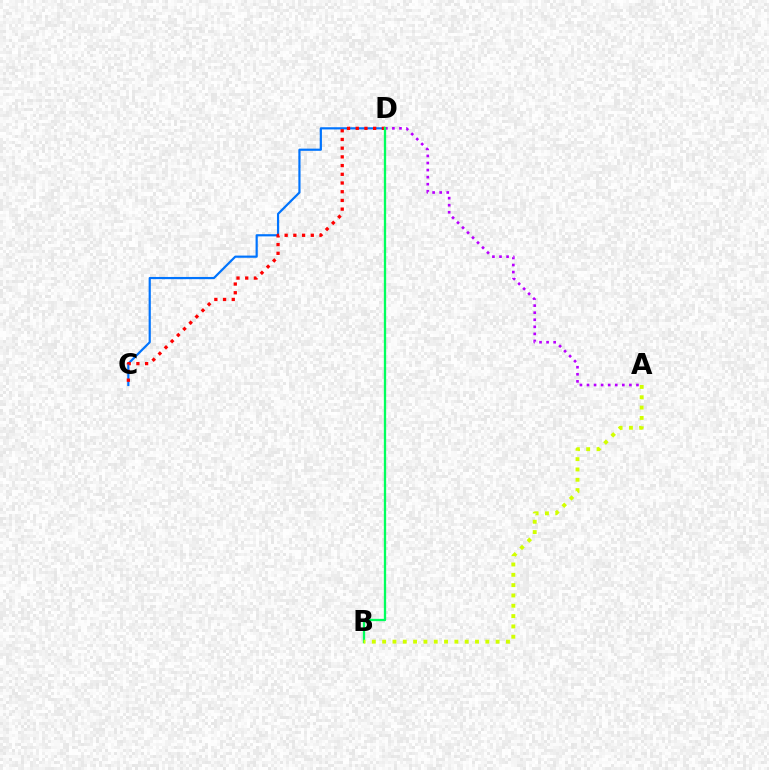{('C', 'D'): [{'color': '#0074ff', 'line_style': 'solid', 'thickness': 1.58}, {'color': '#ff0000', 'line_style': 'dotted', 'thickness': 2.37}], ('A', 'D'): [{'color': '#b900ff', 'line_style': 'dotted', 'thickness': 1.92}], ('B', 'D'): [{'color': '#00ff5c', 'line_style': 'solid', 'thickness': 1.66}], ('A', 'B'): [{'color': '#d1ff00', 'line_style': 'dotted', 'thickness': 2.8}]}